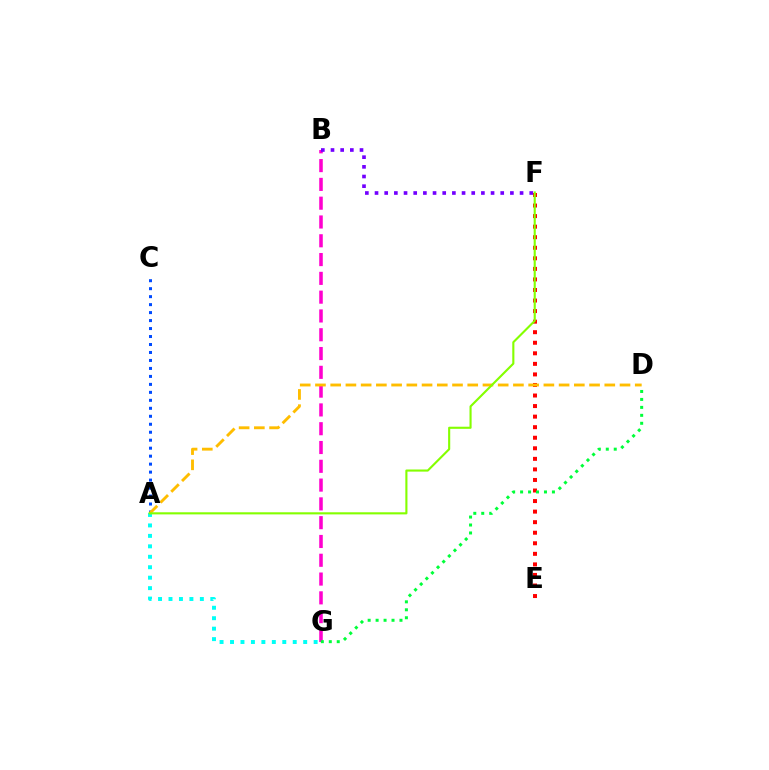{('A', 'C'): [{'color': '#004bff', 'line_style': 'dotted', 'thickness': 2.17}], ('B', 'G'): [{'color': '#ff00cf', 'line_style': 'dashed', 'thickness': 2.55}], ('A', 'G'): [{'color': '#00fff6', 'line_style': 'dotted', 'thickness': 2.84}], ('B', 'F'): [{'color': '#7200ff', 'line_style': 'dotted', 'thickness': 2.63}], ('E', 'F'): [{'color': '#ff0000', 'line_style': 'dotted', 'thickness': 2.87}], ('A', 'D'): [{'color': '#ffbd00', 'line_style': 'dashed', 'thickness': 2.07}], ('D', 'G'): [{'color': '#00ff39', 'line_style': 'dotted', 'thickness': 2.16}], ('A', 'F'): [{'color': '#84ff00', 'line_style': 'solid', 'thickness': 1.53}]}